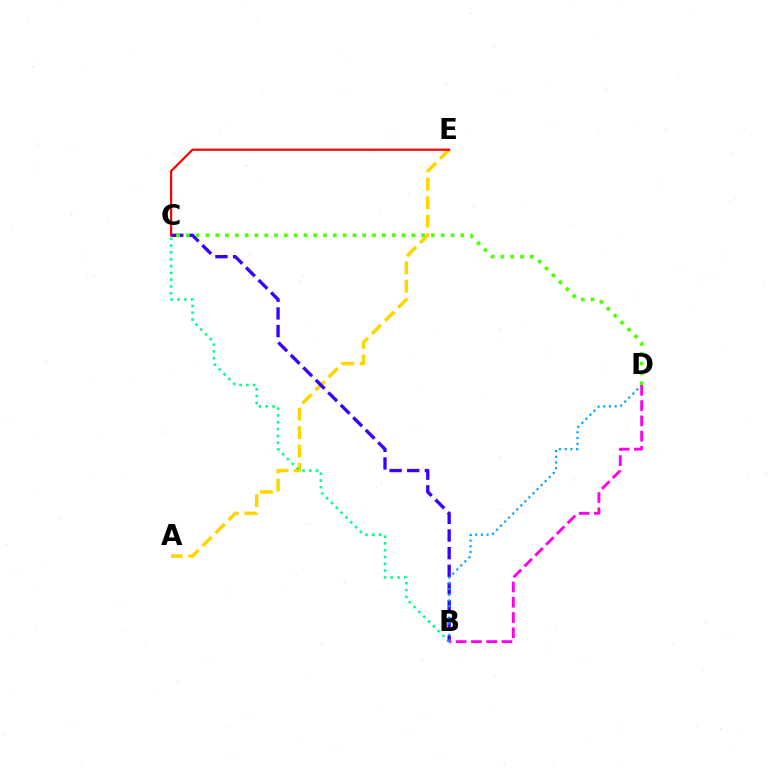{('A', 'E'): [{'color': '#ffd500', 'line_style': 'dashed', 'thickness': 2.51}], ('B', 'C'): [{'color': '#00ff86', 'line_style': 'dotted', 'thickness': 1.85}, {'color': '#3700ff', 'line_style': 'dashed', 'thickness': 2.4}], ('B', 'D'): [{'color': '#009eff', 'line_style': 'dotted', 'thickness': 1.56}, {'color': '#ff00ed', 'line_style': 'dashed', 'thickness': 2.07}], ('C', 'E'): [{'color': '#ff0000', 'line_style': 'solid', 'thickness': 1.59}], ('C', 'D'): [{'color': '#4fff00', 'line_style': 'dotted', 'thickness': 2.66}]}